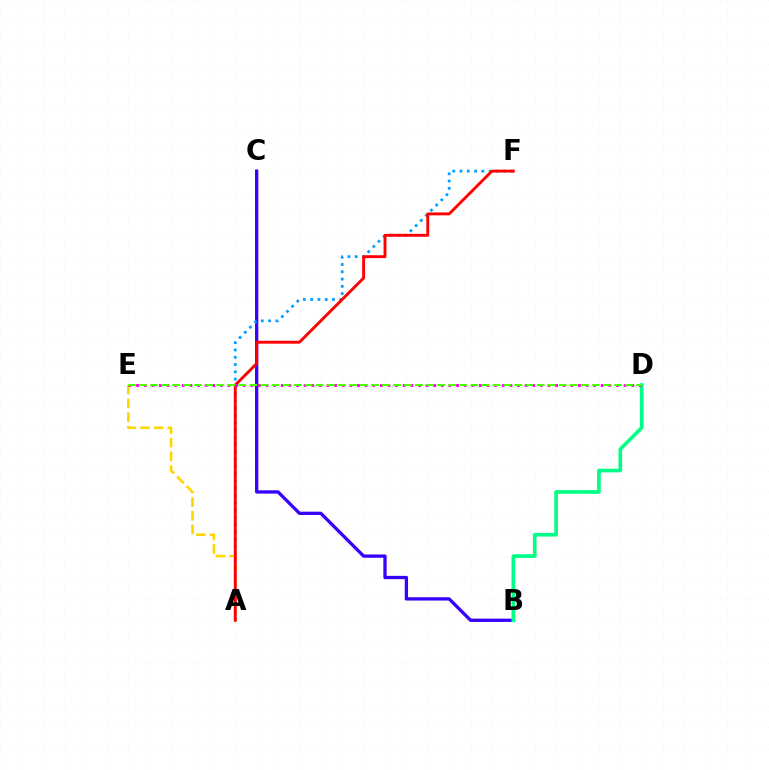{('B', 'C'): [{'color': '#3700ff', 'line_style': 'solid', 'thickness': 2.37}], ('B', 'D'): [{'color': '#00ff86', 'line_style': 'solid', 'thickness': 2.63}], ('A', 'F'): [{'color': '#009eff', 'line_style': 'dotted', 'thickness': 1.98}, {'color': '#ff0000', 'line_style': 'solid', 'thickness': 2.09}], ('A', 'E'): [{'color': '#ffd500', 'line_style': 'dashed', 'thickness': 1.86}], ('D', 'E'): [{'color': '#ff00ed', 'line_style': 'dotted', 'thickness': 2.07}, {'color': '#4fff00', 'line_style': 'dashed', 'thickness': 1.5}]}